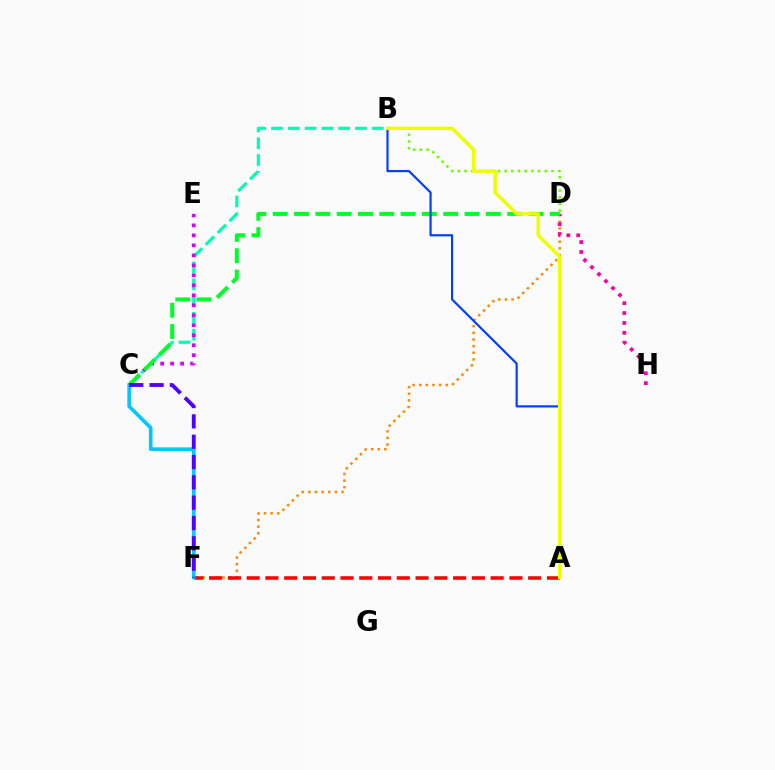{('B', 'C'): [{'color': '#00ffaf', 'line_style': 'dashed', 'thickness': 2.28}], ('D', 'F'): [{'color': '#ff8800', 'line_style': 'dotted', 'thickness': 1.81}], ('B', 'D'): [{'color': '#66ff00', 'line_style': 'dotted', 'thickness': 1.82}], ('C', 'E'): [{'color': '#d600ff', 'line_style': 'dotted', 'thickness': 2.71}], ('D', 'H'): [{'color': '#ff00a0', 'line_style': 'dotted', 'thickness': 2.68}], ('C', 'D'): [{'color': '#00ff27', 'line_style': 'dashed', 'thickness': 2.89}], ('A', 'F'): [{'color': '#ff0000', 'line_style': 'dashed', 'thickness': 2.55}], ('A', 'B'): [{'color': '#003fff', 'line_style': 'solid', 'thickness': 1.57}, {'color': '#eeff00', 'line_style': 'solid', 'thickness': 2.51}], ('C', 'F'): [{'color': '#00c7ff', 'line_style': 'solid', 'thickness': 2.6}, {'color': '#4f00ff', 'line_style': 'dashed', 'thickness': 2.76}]}